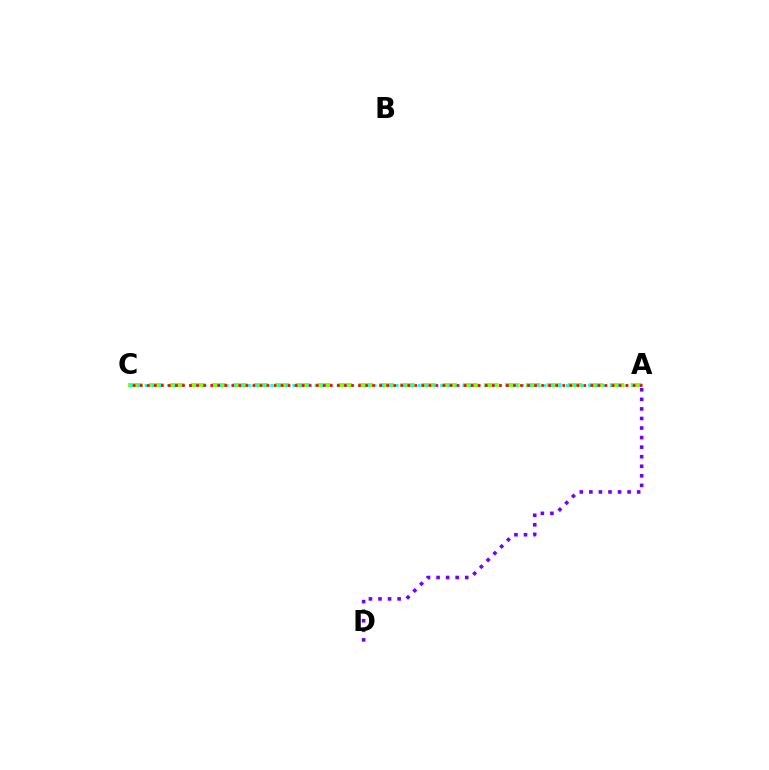{('A', 'D'): [{'color': '#7200ff', 'line_style': 'dotted', 'thickness': 2.6}], ('A', 'C'): [{'color': '#84ff00', 'line_style': 'dashed', 'thickness': 2.85}, {'color': '#00fff6', 'line_style': 'dotted', 'thickness': 2.01}, {'color': '#ff0000', 'line_style': 'dotted', 'thickness': 1.91}]}